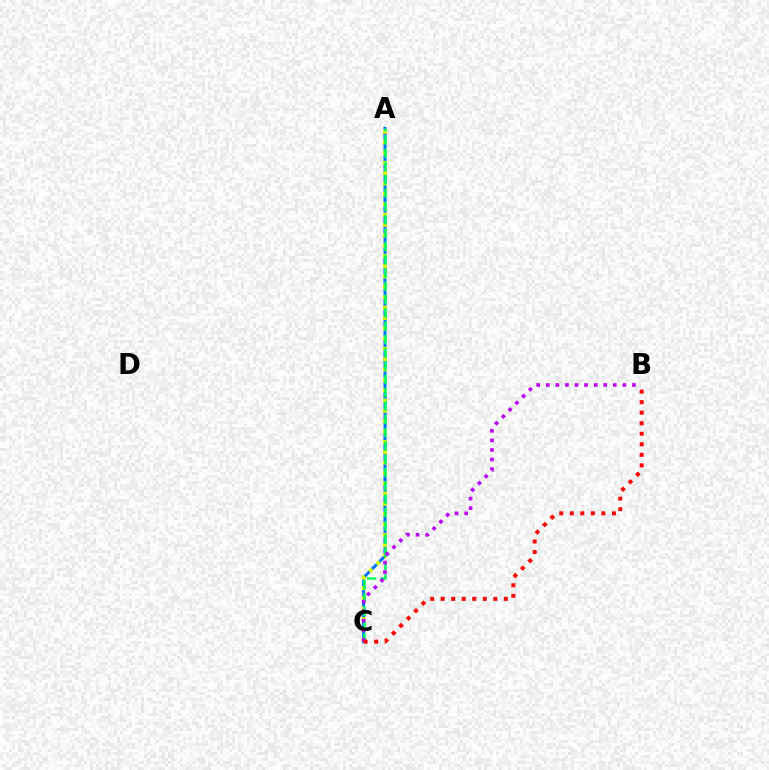{('A', 'C'): [{'color': '#0074ff', 'line_style': 'solid', 'thickness': 2.18}, {'color': '#d1ff00', 'line_style': 'dotted', 'thickness': 2.81}, {'color': '#00ff5c', 'line_style': 'dashed', 'thickness': 1.81}], ('B', 'C'): [{'color': '#b900ff', 'line_style': 'dotted', 'thickness': 2.6}, {'color': '#ff0000', 'line_style': 'dotted', 'thickness': 2.86}]}